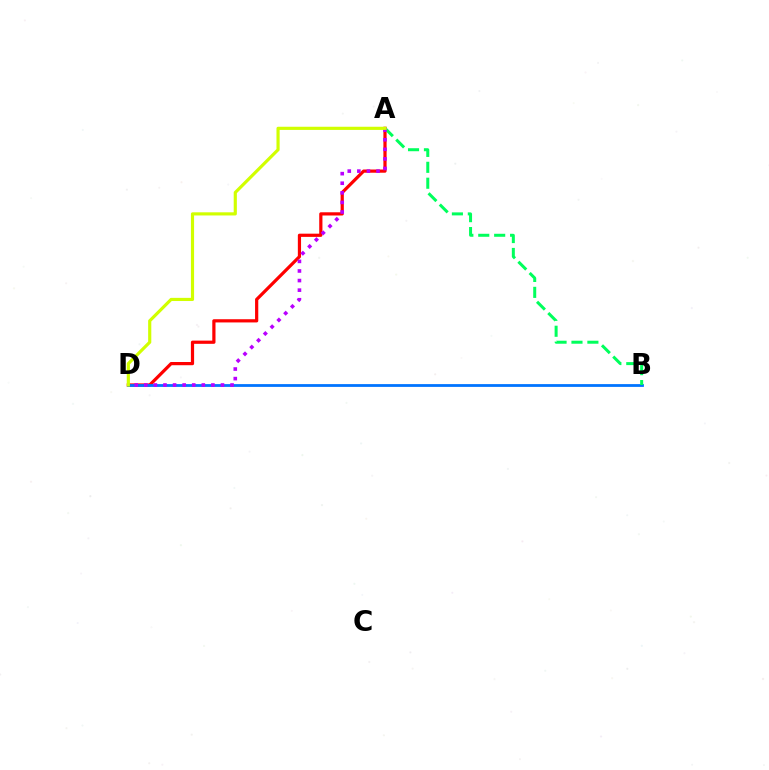{('A', 'D'): [{'color': '#ff0000', 'line_style': 'solid', 'thickness': 2.31}, {'color': '#b900ff', 'line_style': 'dotted', 'thickness': 2.6}, {'color': '#d1ff00', 'line_style': 'solid', 'thickness': 2.28}], ('B', 'D'): [{'color': '#0074ff', 'line_style': 'solid', 'thickness': 2.01}], ('A', 'B'): [{'color': '#00ff5c', 'line_style': 'dashed', 'thickness': 2.16}]}